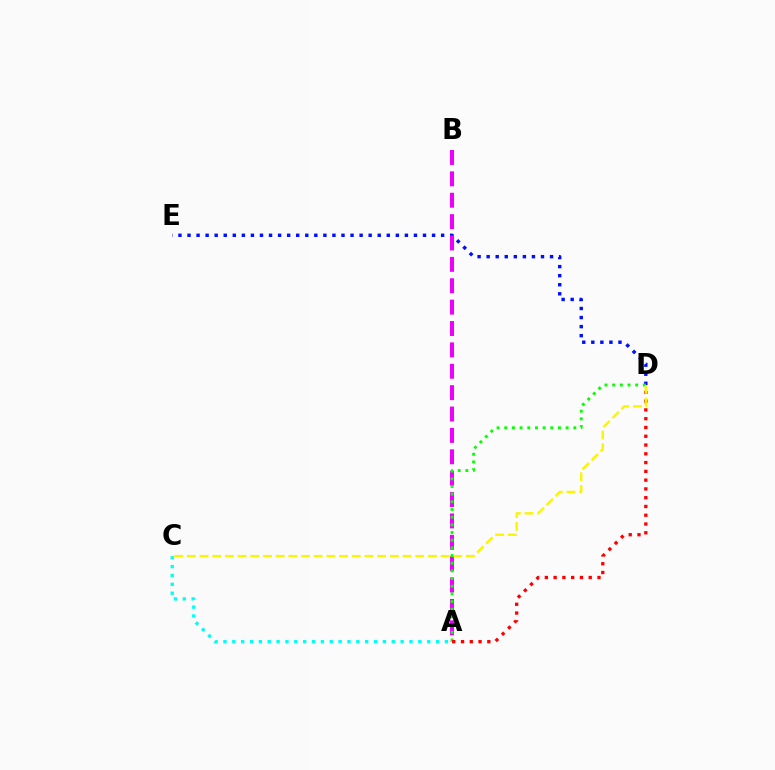{('A', 'C'): [{'color': '#00fff6', 'line_style': 'dotted', 'thickness': 2.41}], ('D', 'E'): [{'color': '#0010ff', 'line_style': 'dotted', 'thickness': 2.46}], ('A', 'B'): [{'color': '#ee00ff', 'line_style': 'dashed', 'thickness': 2.9}], ('A', 'D'): [{'color': '#08ff00', 'line_style': 'dotted', 'thickness': 2.09}, {'color': '#ff0000', 'line_style': 'dotted', 'thickness': 2.38}], ('C', 'D'): [{'color': '#fcf500', 'line_style': 'dashed', 'thickness': 1.72}]}